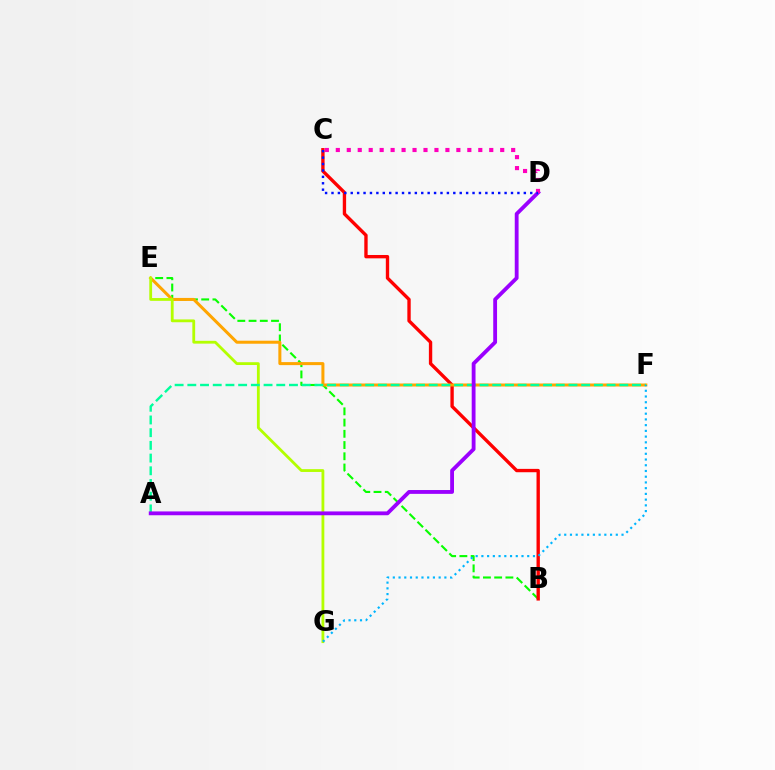{('B', 'E'): [{'color': '#08ff00', 'line_style': 'dashed', 'thickness': 1.53}], ('B', 'C'): [{'color': '#ff0000', 'line_style': 'solid', 'thickness': 2.42}], ('E', 'F'): [{'color': '#ffa500', 'line_style': 'solid', 'thickness': 2.17}], ('E', 'G'): [{'color': '#b3ff00', 'line_style': 'solid', 'thickness': 2.02}], ('A', 'F'): [{'color': '#00ff9d', 'line_style': 'dashed', 'thickness': 1.73}], ('A', 'D'): [{'color': '#9b00ff', 'line_style': 'solid', 'thickness': 2.75}], ('F', 'G'): [{'color': '#00b5ff', 'line_style': 'dotted', 'thickness': 1.56}], ('C', 'D'): [{'color': '#ff00bd', 'line_style': 'dotted', 'thickness': 2.98}, {'color': '#0010ff', 'line_style': 'dotted', 'thickness': 1.74}]}